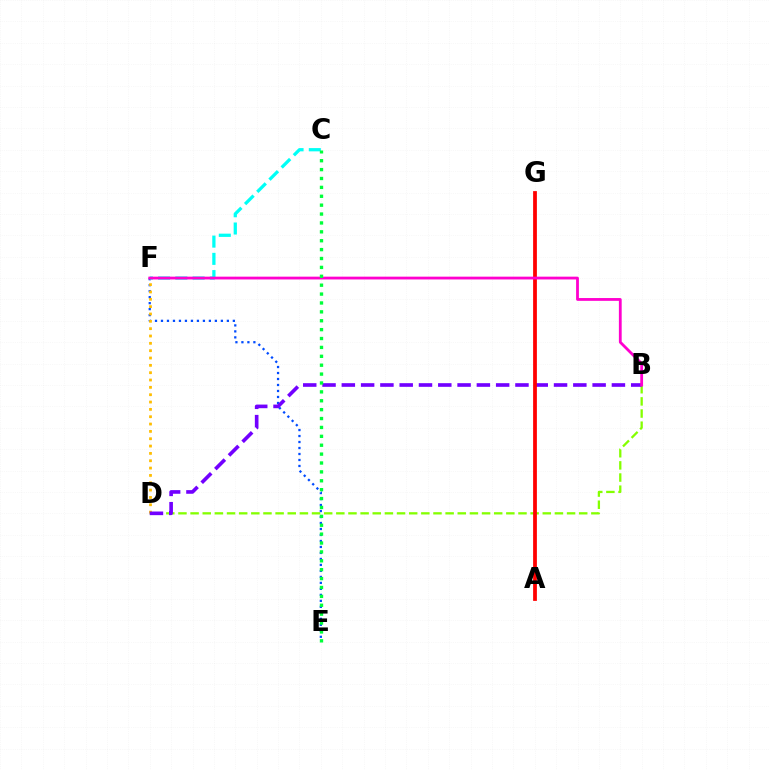{('B', 'D'): [{'color': '#84ff00', 'line_style': 'dashed', 'thickness': 1.65}, {'color': '#7200ff', 'line_style': 'dashed', 'thickness': 2.62}], ('E', 'F'): [{'color': '#004bff', 'line_style': 'dotted', 'thickness': 1.63}], ('C', 'F'): [{'color': '#00fff6', 'line_style': 'dashed', 'thickness': 2.34}], ('D', 'F'): [{'color': '#ffbd00', 'line_style': 'dotted', 'thickness': 1.99}], ('A', 'G'): [{'color': '#ff0000', 'line_style': 'solid', 'thickness': 2.71}], ('B', 'F'): [{'color': '#ff00cf', 'line_style': 'solid', 'thickness': 2.02}], ('C', 'E'): [{'color': '#00ff39', 'line_style': 'dotted', 'thickness': 2.42}]}